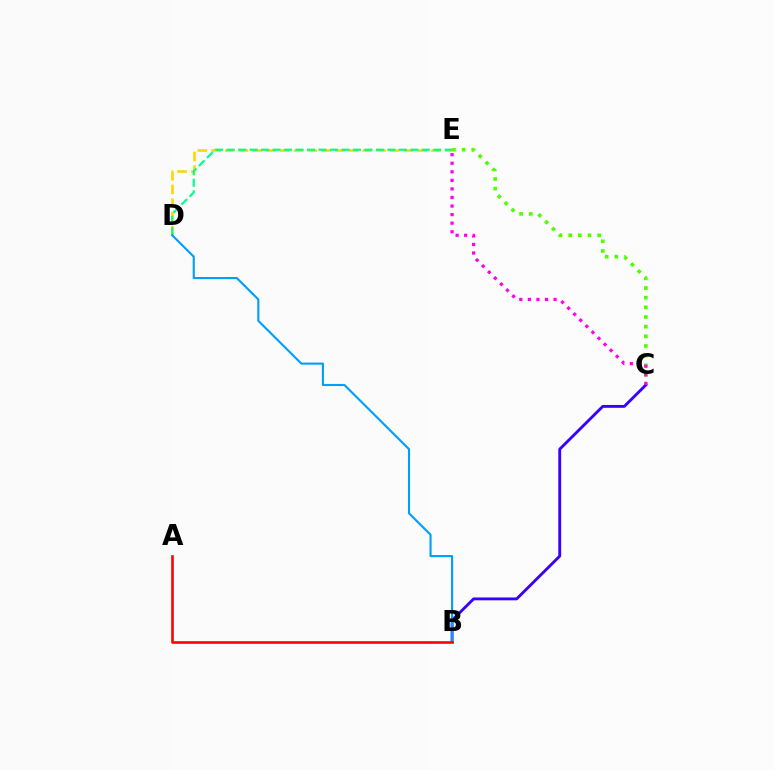{('C', 'E'): [{'color': '#4fff00', 'line_style': 'dotted', 'thickness': 2.62}, {'color': '#ff00ed', 'line_style': 'dotted', 'thickness': 2.33}], ('B', 'C'): [{'color': '#3700ff', 'line_style': 'solid', 'thickness': 2.06}], ('D', 'E'): [{'color': '#ffd500', 'line_style': 'dashed', 'thickness': 1.87}, {'color': '#00ff86', 'line_style': 'dashed', 'thickness': 1.56}], ('B', 'D'): [{'color': '#009eff', 'line_style': 'solid', 'thickness': 1.52}], ('A', 'B'): [{'color': '#ff0000', 'line_style': 'solid', 'thickness': 1.88}]}